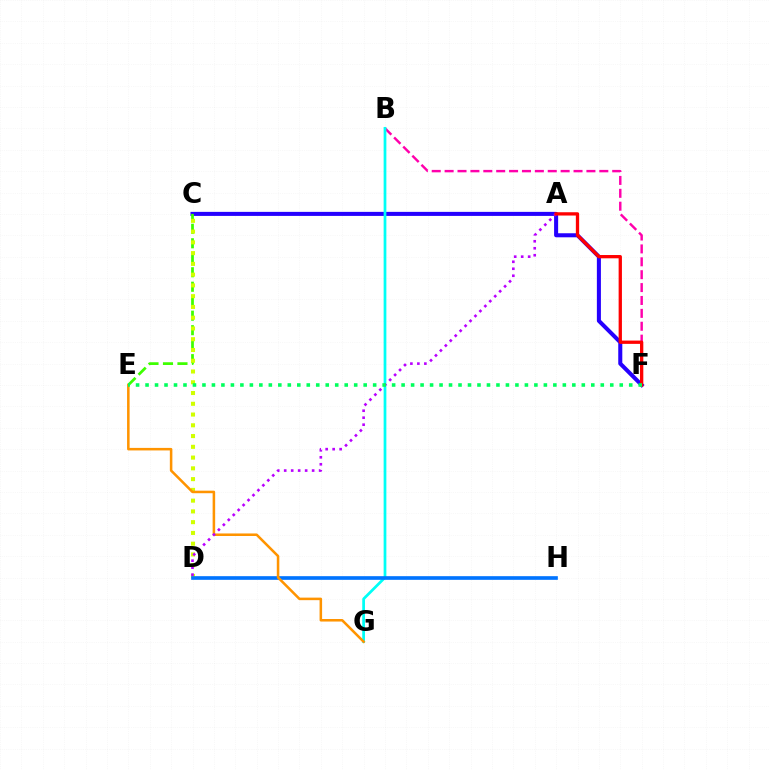{('B', 'F'): [{'color': '#ff00ac', 'line_style': 'dashed', 'thickness': 1.75}], ('C', 'F'): [{'color': '#2500ff', 'line_style': 'solid', 'thickness': 2.91}], ('B', 'G'): [{'color': '#00fff6', 'line_style': 'solid', 'thickness': 1.97}], ('C', 'E'): [{'color': '#3dff00', 'line_style': 'dashed', 'thickness': 1.97}], ('C', 'D'): [{'color': '#d1ff00', 'line_style': 'dotted', 'thickness': 2.92}], ('D', 'H'): [{'color': '#0074ff', 'line_style': 'solid', 'thickness': 2.63}], ('E', 'G'): [{'color': '#ff9400', 'line_style': 'solid', 'thickness': 1.83}], ('A', 'D'): [{'color': '#b900ff', 'line_style': 'dotted', 'thickness': 1.9}], ('A', 'F'): [{'color': '#ff0000', 'line_style': 'solid', 'thickness': 2.37}], ('E', 'F'): [{'color': '#00ff5c', 'line_style': 'dotted', 'thickness': 2.58}]}